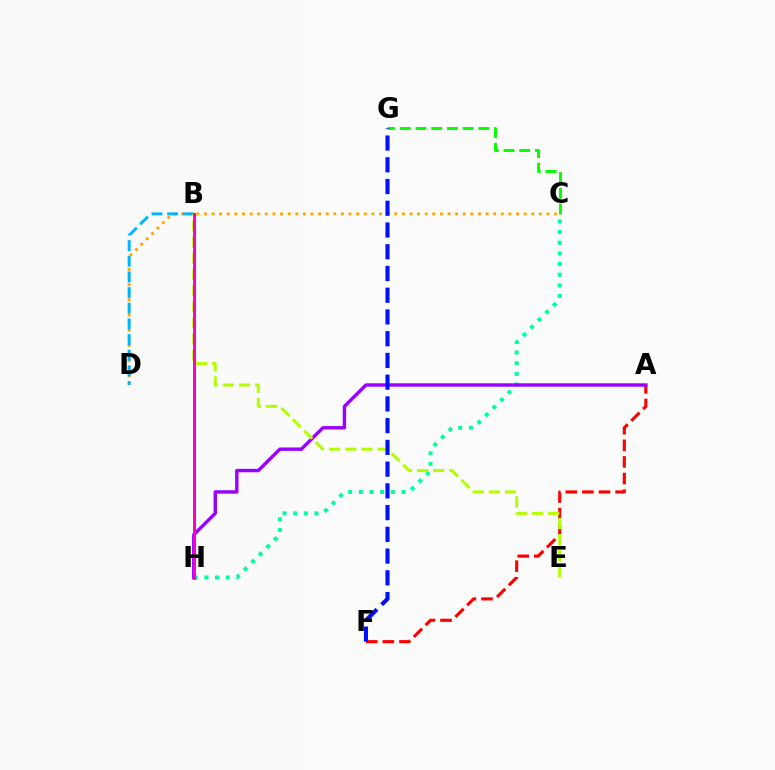{('C', 'H'): [{'color': '#00ff9d', 'line_style': 'dotted', 'thickness': 2.89}], ('C', 'G'): [{'color': '#08ff00', 'line_style': 'dashed', 'thickness': 2.13}], ('A', 'F'): [{'color': '#ff0000', 'line_style': 'dashed', 'thickness': 2.26}], ('C', 'D'): [{'color': '#ffa500', 'line_style': 'dotted', 'thickness': 2.07}], ('B', 'D'): [{'color': '#00b5ff', 'line_style': 'dashed', 'thickness': 2.13}], ('A', 'H'): [{'color': '#9b00ff', 'line_style': 'solid', 'thickness': 2.45}], ('B', 'E'): [{'color': '#b3ff00', 'line_style': 'dashed', 'thickness': 2.19}], ('F', 'G'): [{'color': '#0010ff', 'line_style': 'dashed', 'thickness': 2.95}], ('B', 'H'): [{'color': '#ff00bd', 'line_style': 'solid', 'thickness': 2.16}]}